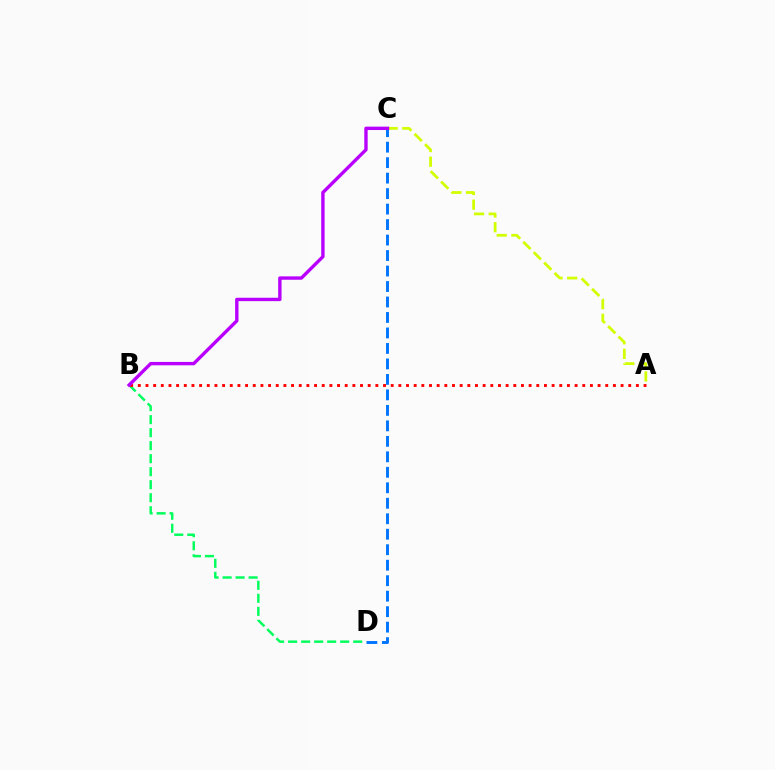{('B', 'D'): [{'color': '#00ff5c', 'line_style': 'dashed', 'thickness': 1.77}], ('A', 'B'): [{'color': '#ff0000', 'line_style': 'dotted', 'thickness': 2.08}], ('A', 'C'): [{'color': '#d1ff00', 'line_style': 'dashed', 'thickness': 2.0}], ('C', 'D'): [{'color': '#0074ff', 'line_style': 'dashed', 'thickness': 2.1}], ('B', 'C'): [{'color': '#b900ff', 'line_style': 'solid', 'thickness': 2.43}]}